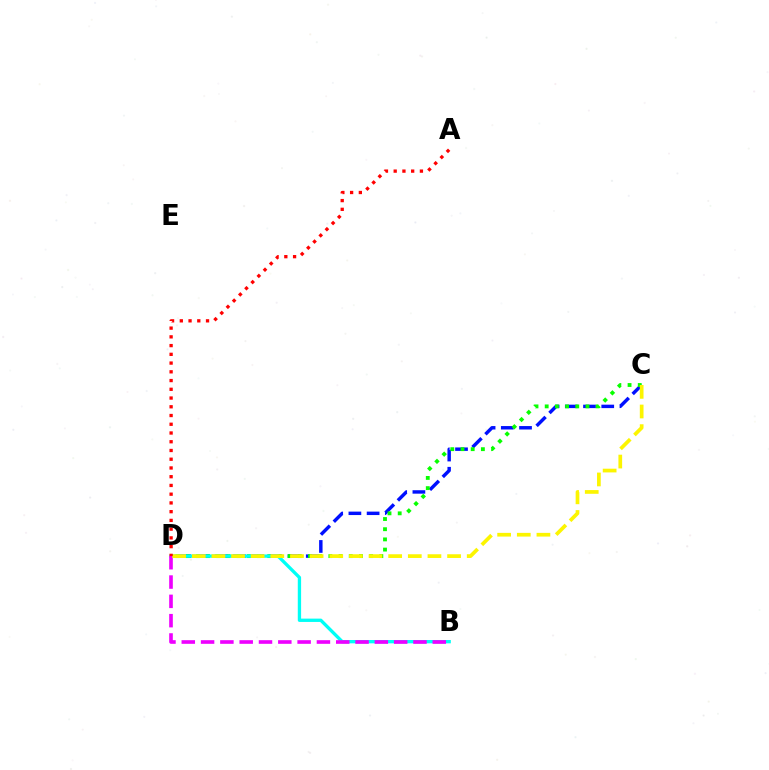{('C', 'D'): [{'color': '#0010ff', 'line_style': 'dashed', 'thickness': 2.47}, {'color': '#08ff00', 'line_style': 'dotted', 'thickness': 2.77}, {'color': '#fcf500', 'line_style': 'dashed', 'thickness': 2.67}], ('B', 'D'): [{'color': '#00fff6', 'line_style': 'solid', 'thickness': 2.39}, {'color': '#ee00ff', 'line_style': 'dashed', 'thickness': 2.62}], ('A', 'D'): [{'color': '#ff0000', 'line_style': 'dotted', 'thickness': 2.37}]}